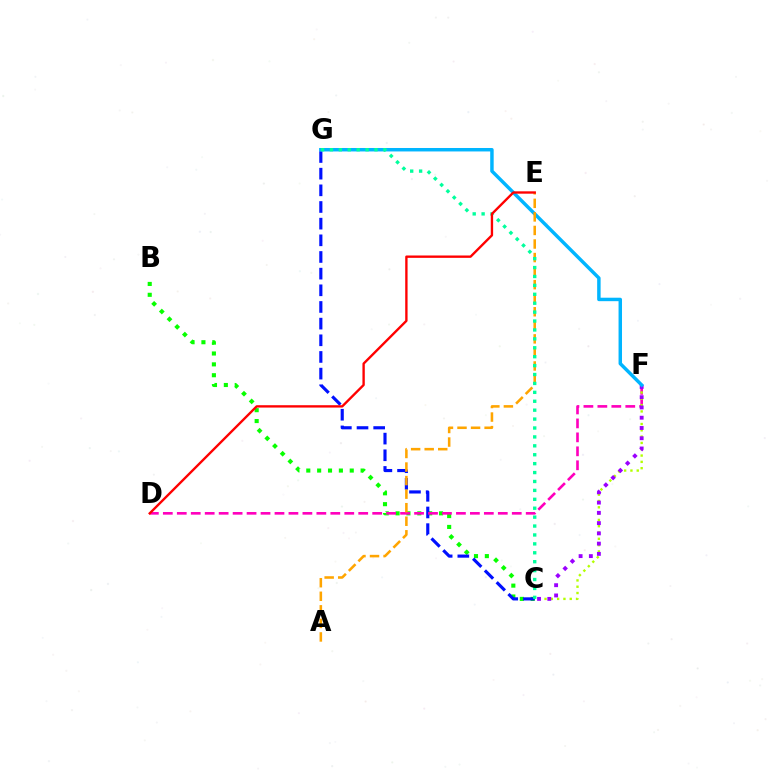{('B', 'C'): [{'color': '#08ff00', 'line_style': 'dotted', 'thickness': 2.95}], ('C', 'G'): [{'color': '#0010ff', 'line_style': 'dashed', 'thickness': 2.26}, {'color': '#00ff9d', 'line_style': 'dotted', 'thickness': 2.42}], ('D', 'F'): [{'color': '#ff00bd', 'line_style': 'dashed', 'thickness': 1.9}], ('C', 'F'): [{'color': '#b3ff00', 'line_style': 'dotted', 'thickness': 1.71}, {'color': '#9b00ff', 'line_style': 'dotted', 'thickness': 2.79}], ('F', 'G'): [{'color': '#00b5ff', 'line_style': 'solid', 'thickness': 2.49}], ('A', 'E'): [{'color': '#ffa500', 'line_style': 'dashed', 'thickness': 1.84}], ('D', 'E'): [{'color': '#ff0000', 'line_style': 'solid', 'thickness': 1.7}]}